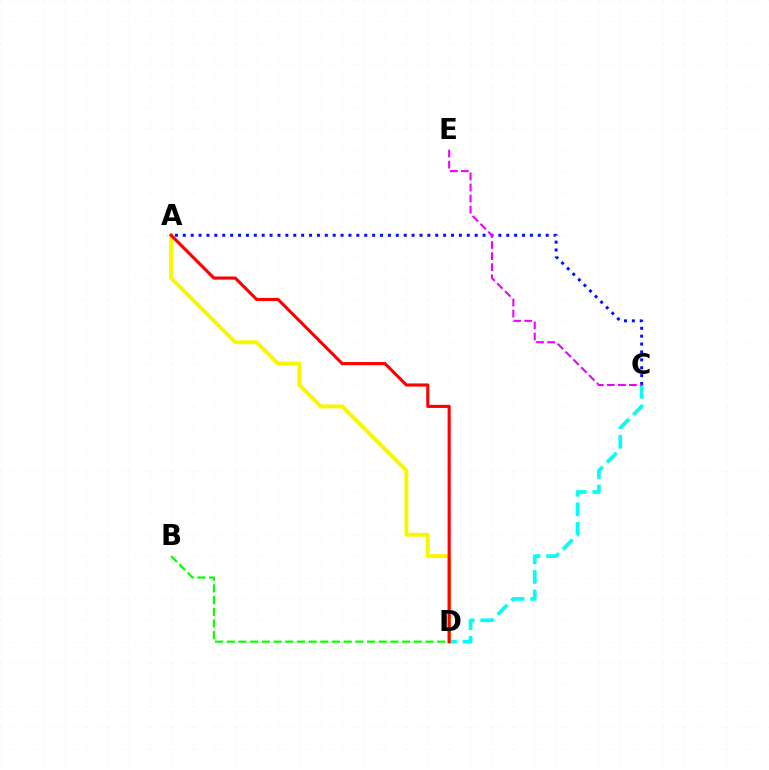{('C', 'D'): [{'color': '#00fff6', 'line_style': 'dashed', 'thickness': 2.66}], ('A', 'D'): [{'color': '#fcf500', 'line_style': 'solid', 'thickness': 2.8}, {'color': '#ff0000', 'line_style': 'solid', 'thickness': 2.24}], ('A', 'C'): [{'color': '#0010ff', 'line_style': 'dotted', 'thickness': 2.14}], ('B', 'D'): [{'color': '#08ff00', 'line_style': 'dashed', 'thickness': 1.59}], ('C', 'E'): [{'color': '#ee00ff', 'line_style': 'dashed', 'thickness': 1.5}]}